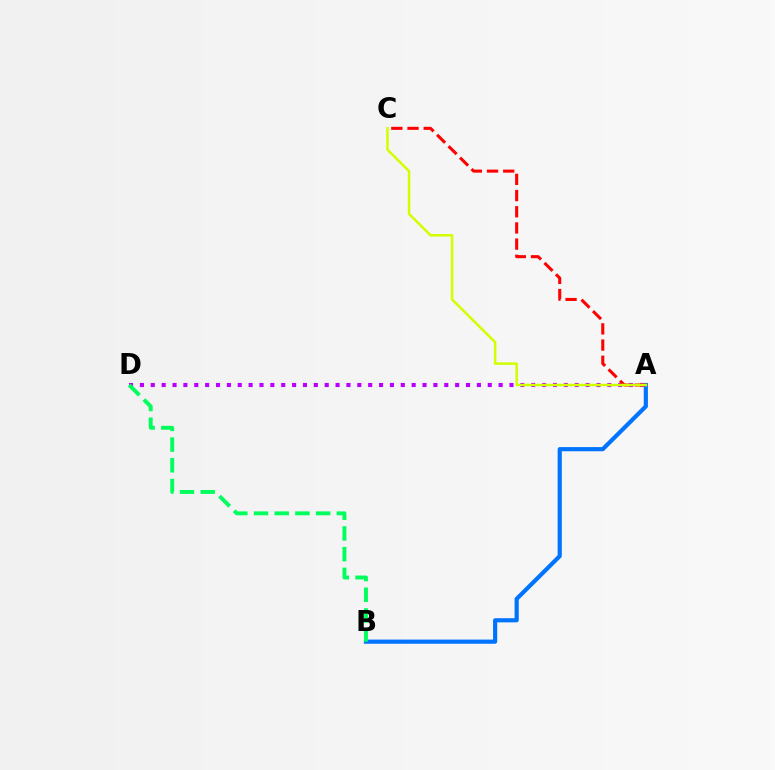{('A', 'B'): [{'color': '#0074ff', 'line_style': 'solid', 'thickness': 3.0}], ('A', 'D'): [{'color': '#b900ff', 'line_style': 'dotted', 'thickness': 2.95}], ('A', 'C'): [{'color': '#ff0000', 'line_style': 'dashed', 'thickness': 2.2}, {'color': '#d1ff00', 'line_style': 'solid', 'thickness': 1.81}], ('B', 'D'): [{'color': '#00ff5c', 'line_style': 'dashed', 'thickness': 2.81}]}